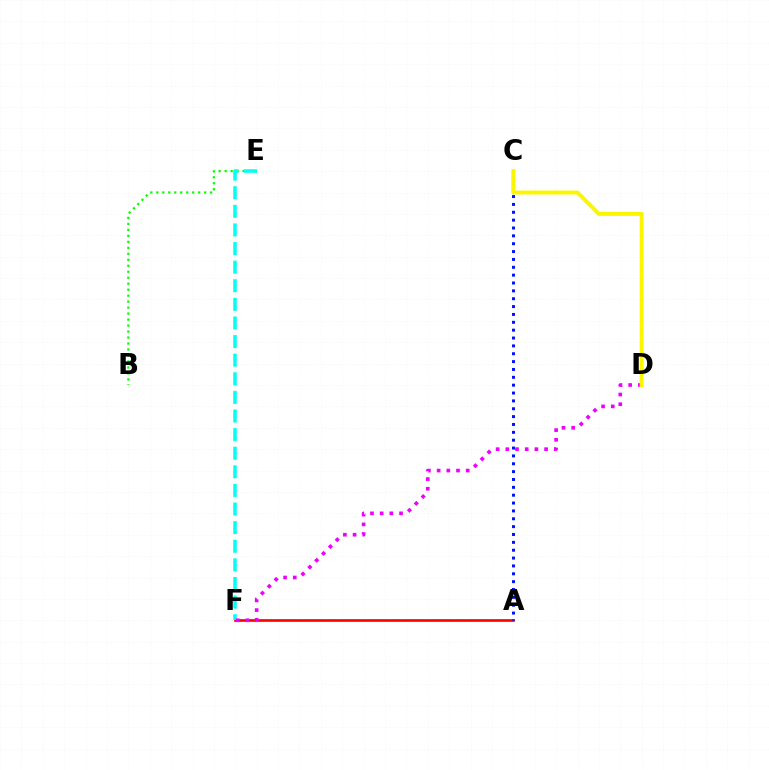{('B', 'E'): [{'color': '#08ff00', 'line_style': 'dotted', 'thickness': 1.62}], ('A', 'F'): [{'color': '#ff0000', 'line_style': 'solid', 'thickness': 1.92}], ('A', 'C'): [{'color': '#0010ff', 'line_style': 'dotted', 'thickness': 2.14}], ('E', 'F'): [{'color': '#00fff6', 'line_style': 'dashed', 'thickness': 2.53}], ('D', 'F'): [{'color': '#ee00ff', 'line_style': 'dotted', 'thickness': 2.63}], ('C', 'D'): [{'color': '#fcf500', 'line_style': 'solid', 'thickness': 2.84}]}